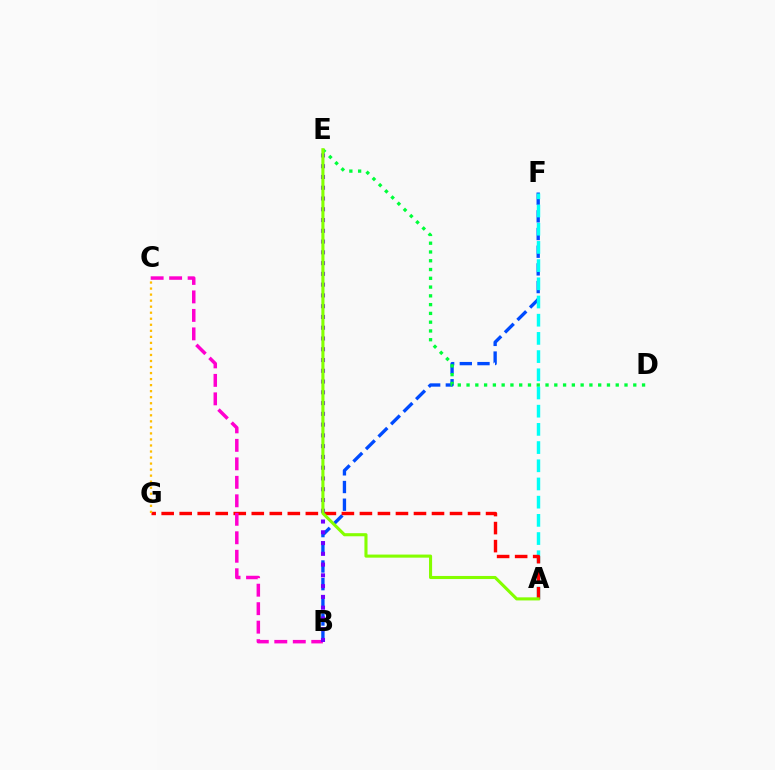{('B', 'F'): [{'color': '#004bff', 'line_style': 'dashed', 'thickness': 2.4}], ('A', 'F'): [{'color': '#00fff6', 'line_style': 'dashed', 'thickness': 2.47}], ('A', 'G'): [{'color': '#ff0000', 'line_style': 'dashed', 'thickness': 2.45}], ('D', 'E'): [{'color': '#00ff39', 'line_style': 'dotted', 'thickness': 2.38}], ('B', 'C'): [{'color': '#ff00cf', 'line_style': 'dashed', 'thickness': 2.51}], ('B', 'E'): [{'color': '#7200ff', 'line_style': 'dotted', 'thickness': 2.93}], ('C', 'G'): [{'color': '#ffbd00', 'line_style': 'dotted', 'thickness': 1.64}], ('A', 'E'): [{'color': '#84ff00', 'line_style': 'solid', 'thickness': 2.22}]}